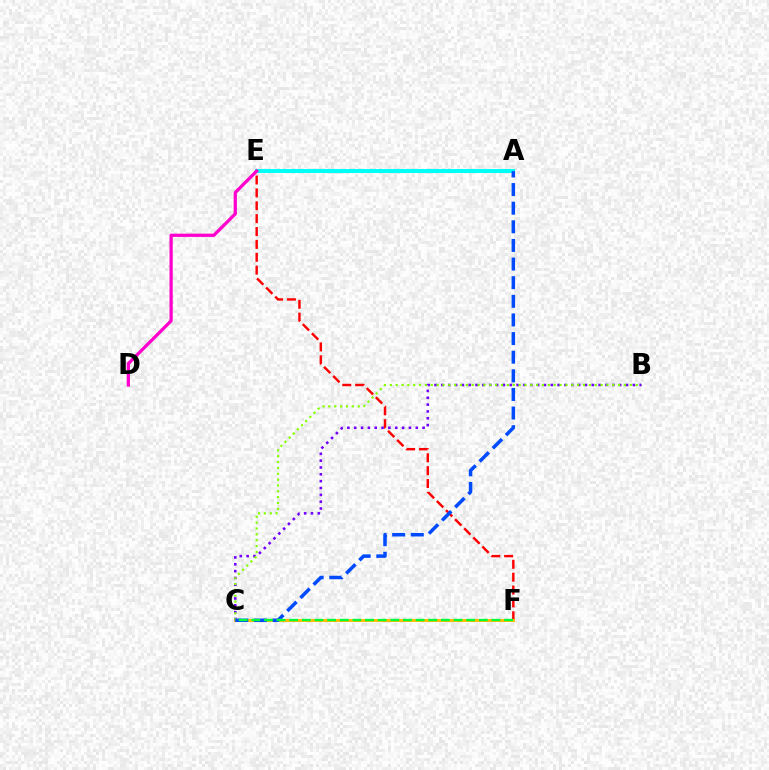{('E', 'F'): [{'color': '#ff0000', 'line_style': 'dashed', 'thickness': 1.75}], ('A', 'E'): [{'color': '#00fff6', 'line_style': 'solid', 'thickness': 2.91}], ('C', 'F'): [{'color': '#ffbd00', 'line_style': 'solid', 'thickness': 2.13}, {'color': '#00ff39', 'line_style': 'dashed', 'thickness': 1.72}], ('B', 'C'): [{'color': '#7200ff', 'line_style': 'dotted', 'thickness': 1.86}, {'color': '#84ff00', 'line_style': 'dotted', 'thickness': 1.59}], ('A', 'C'): [{'color': '#004bff', 'line_style': 'dashed', 'thickness': 2.53}], ('D', 'E'): [{'color': '#ff00cf', 'line_style': 'solid', 'thickness': 2.34}]}